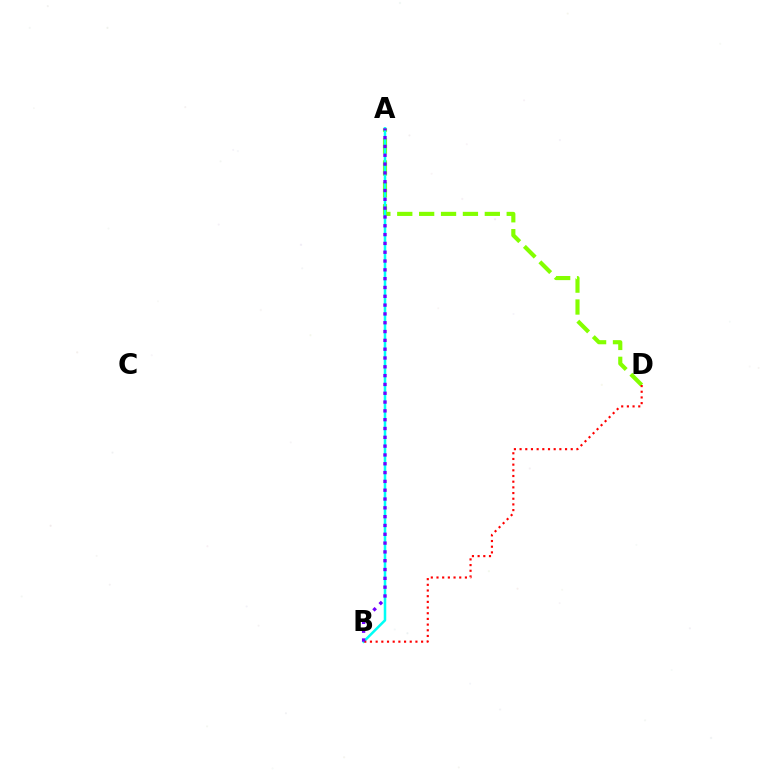{('A', 'D'): [{'color': '#84ff00', 'line_style': 'dashed', 'thickness': 2.97}], ('A', 'B'): [{'color': '#00fff6', 'line_style': 'solid', 'thickness': 1.82}, {'color': '#7200ff', 'line_style': 'dotted', 'thickness': 2.39}], ('B', 'D'): [{'color': '#ff0000', 'line_style': 'dotted', 'thickness': 1.54}]}